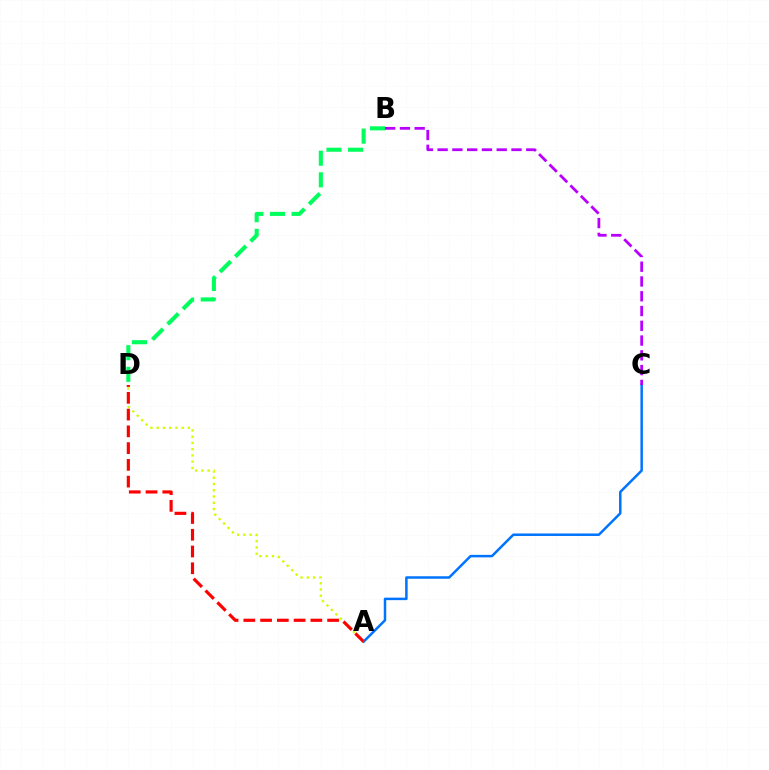{('A', 'C'): [{'color': '#0074ff', 'line_style': 'solid', 'thickness': 1.8}], ('B', 'C'): [{'color': '#b900ff', 'line_style': 'dashed', 'thickness': 2.01}], ('A', 'D'): [{'color': '#d1ff00', 'line_style': 'dotted', 'thickness': 1.7}, {'color': '#ff0000', 'line_style': 'dashed', 'thickness': 2.28}], ('B', 'D'): [{'color': '#00ff5c', 'line_style': 'dashed', 'thickness': 2.94}]}